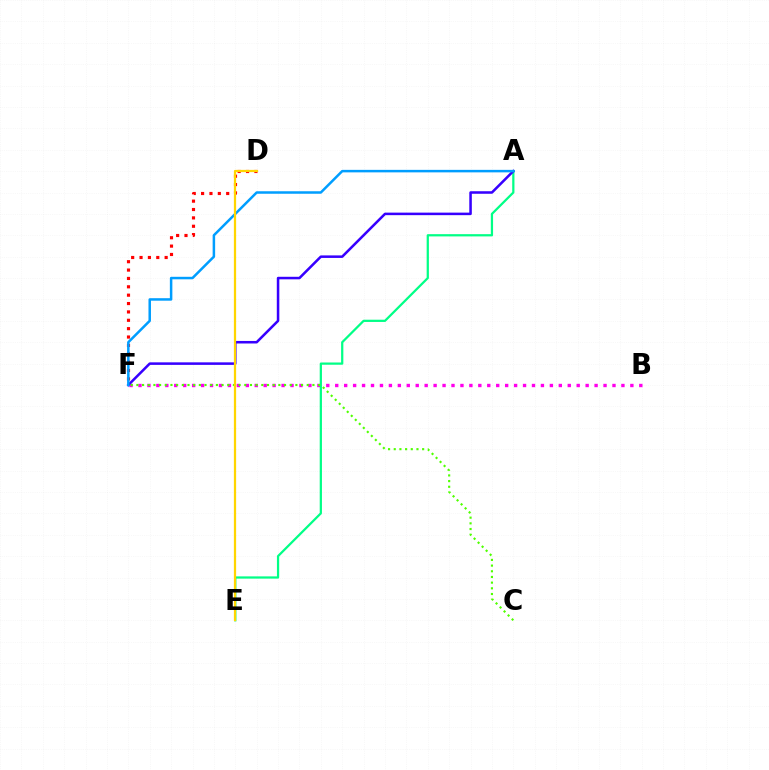{('D', 'F'): [{'color': '#ff0000', 'line_style': 'dotted', 'thickness': 2.27}], ('B', 'F'): [{'color': '#ff00ed', 'line_style': 'dotted', 'thickness': 2.43}], ('A', 'E'): [{'color': '#00ff86', 'line_style': 'solid', 'thickness': 1.61}], ('A', 'F'): [{'color': '#3700ff', 'line_style': 'solid', 'thickness': 1.83}, {'color': '#009eff', 'line_style': 'solid', 'thickness': 1.8}], ('C', 'F'): [{'color': '#4fff00', 'line_style': 'dotted', 'thickness': 1.54}], ('D', 'E'): [{'color': '#ffd500', 'line_style': 'solid', 'thickness': 1.62}]}